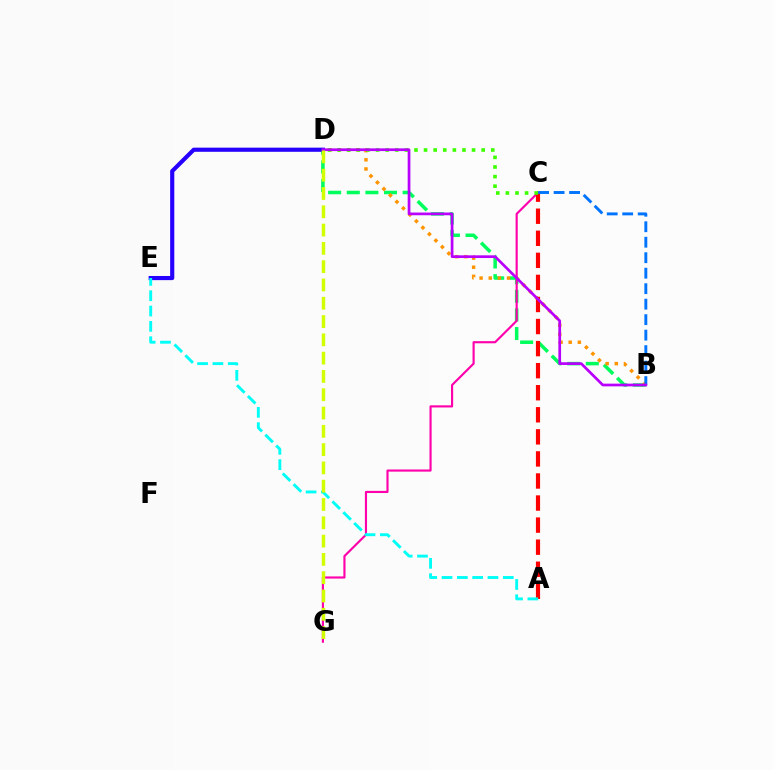{('B', 'D'): [{'color': '#00ff5c', 'line_style': 'dashed', 'thickness': 2.53}, {'color': '#ff9400', 'line_style': 'dotted', 'thickness': 2.49}, {'color': '#b900ff', 'line_style': 'solid', 'thickness': 1.95}], ('C', 'G'): [{'color': '#ff00ac', 'line_style': 'solid', 'thickness': 1.54}], ('A', 'C'): [{'color': '#ff0000', 'line_style': 'dashed', 'thickness': 3.0}], ('C', 'D'): [{'color': '#3dff00', 'line_style': 'dotted', 'thickness': 2.61}], ('B', 'C'): [{'color': '#0074ff', 'line_style': 'dashed', 'thickness': 2.1}], ('D', 'E'): [{'color': '#2500ff', 'line_style': 'solid', 'thickness': 2.98}], ('A', 'E'): [{'color': '#00fff6', 'line_style': 'dashed', 'thickness': 2.08}], ('D', 'G'): [{'color': '#d1ff00', 'line_style': 'dashed', 'thickness': 2.49}]}